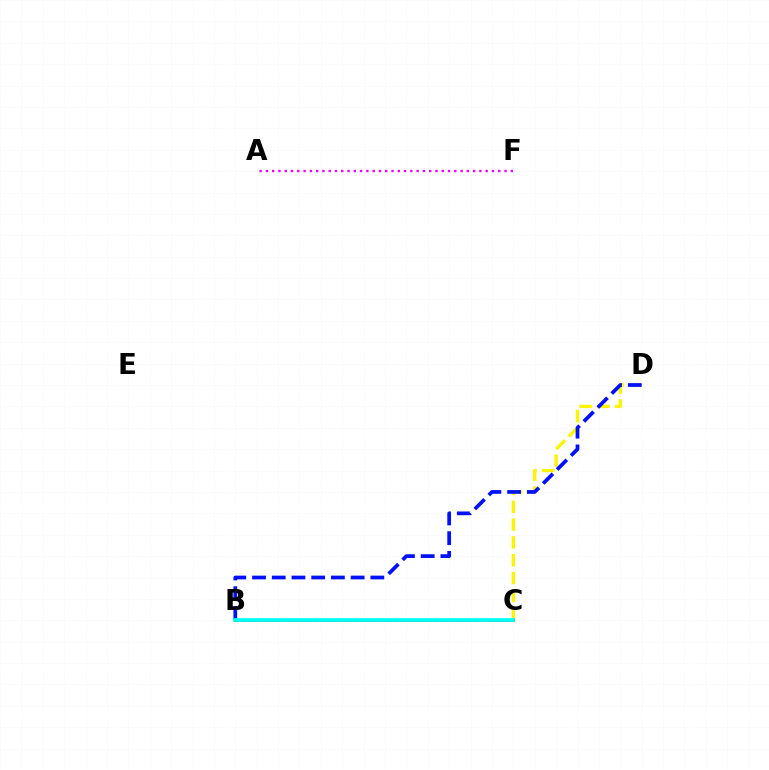{('C', 'D'): [{'color': '#fcf500', 'line_style': 'dashed', 'thickness': 2.42}], ('B', 'C'): [{'color': '#ff0000', 'line_style': 'solid', 'thickness': 2.0}, {'color': '#08ff00', 'line_style': 'dotted', 'thickness': 1.8}, {'color': '#00fff6', 'line_style': 'solid', 'thickness': 2.72}], ('A', 'F'): [{'color': '#ee00ff', 'line_style': 'dotted', 'thickness': 1.71}], ('B', 'D'): [{'color': '#0010ff', 'line_style': 'dashed', 'thickness': 2.68}]}